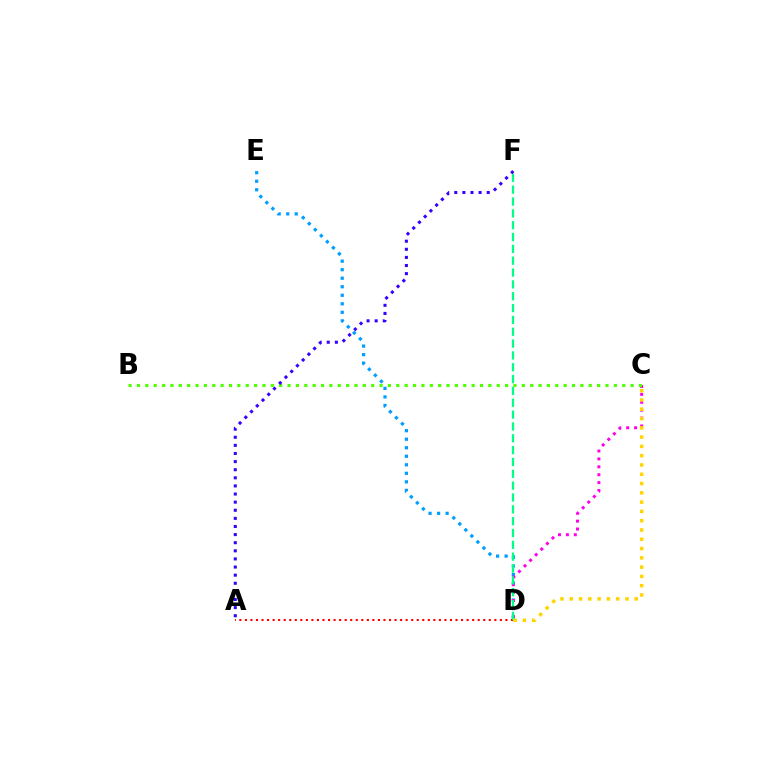{('D', 'E'): [{'color': '#009eff', 'line_style': 'dotted', 'thickness': 2.32}], ('C', 'D'): [{'color': '#ff00ed', 'line_style': 'dotted', 'thickness': 2.15}, {'color': '#ffd500', 'line_style': 'dotted', 'thickness': 2.52}], ('A', 'D'): [{'color': '#ff0000', 'line_style': 'dotted', 'thickness': 1.51}], ('D', 'F'): [{'color': '#00ff86', 'line_style': 'dashed', 'thickness': 1.61}], ('B', 'C'): [{'color': '#4fff00', 'line_style': 'dotted', 'thickness': 2.27}], ('A', 'F'): [{'color': '#3700ff', 'line_style': 'dotted', 'thickness': 2.2}]}